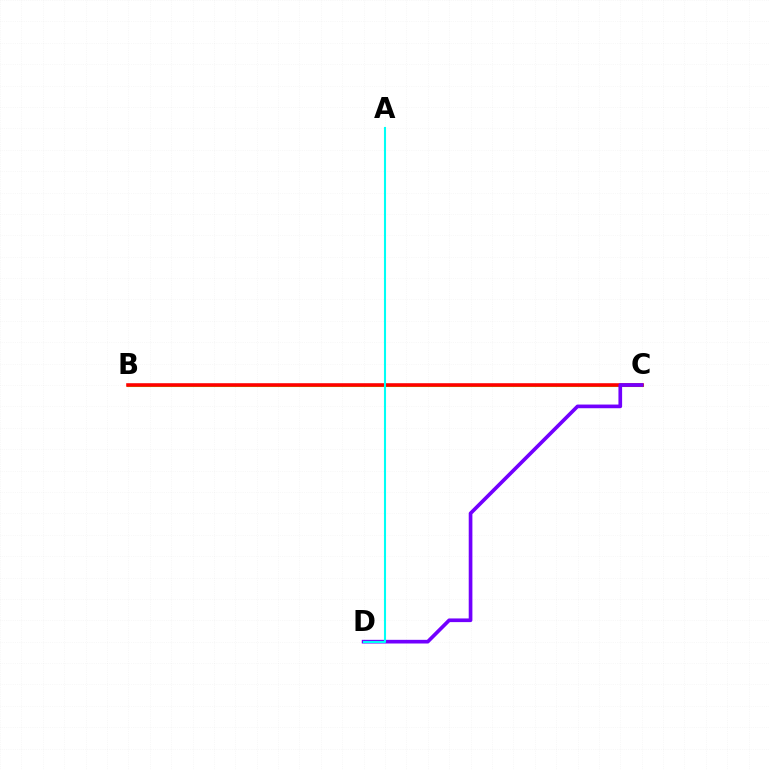{('B', 'C'): [{'color': '#84ff00', 'line_style': 'solid', 'thickness': 2.22}, {'color': '#ff0000', 'line_style': 'solid', 'thickness': 2.57}], ('C', 'D'): [{'color': '#7200ff', 'line_style': 'solid', 'thickness': 2.64}], ('A', 'D'): [{'color': '#00fff6', 'line_style': 'solid', 'thickness': 1.51}]}